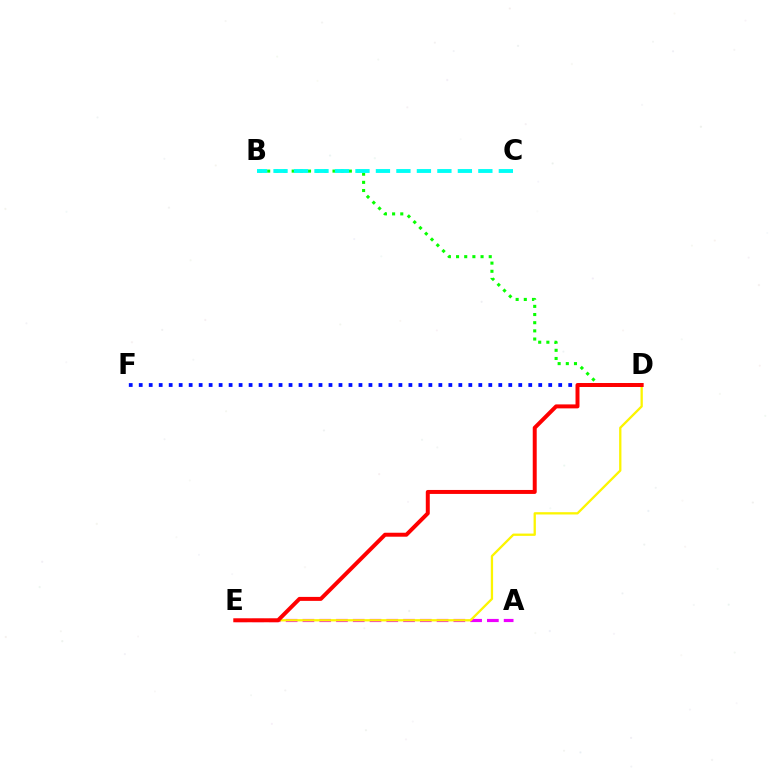{('A', 'E'): [{'color': '#ee00ff', 'line_style': 'dashed', 'thickness': 2.28}], ('B', 'D'): [{'color': '#08ff00', 'line_style': 'dotted', 'thickness': 2.22}], ('D', 'E'): [{'color': '#fcf500', 'line_style': 'solid', 'thickness': 1.65}, {'color': '#ff0000', 'line_style': 'solid', 'thickness': 2.86}], ('B', 'C'): [{'color': '#00fff6', 'line_style': 'dashed', 'thickness': 2.78}], ('D', 'F'): [{'color': '#0010ff', 'line_style': 'dotted', 'thickness': 2.71}]}